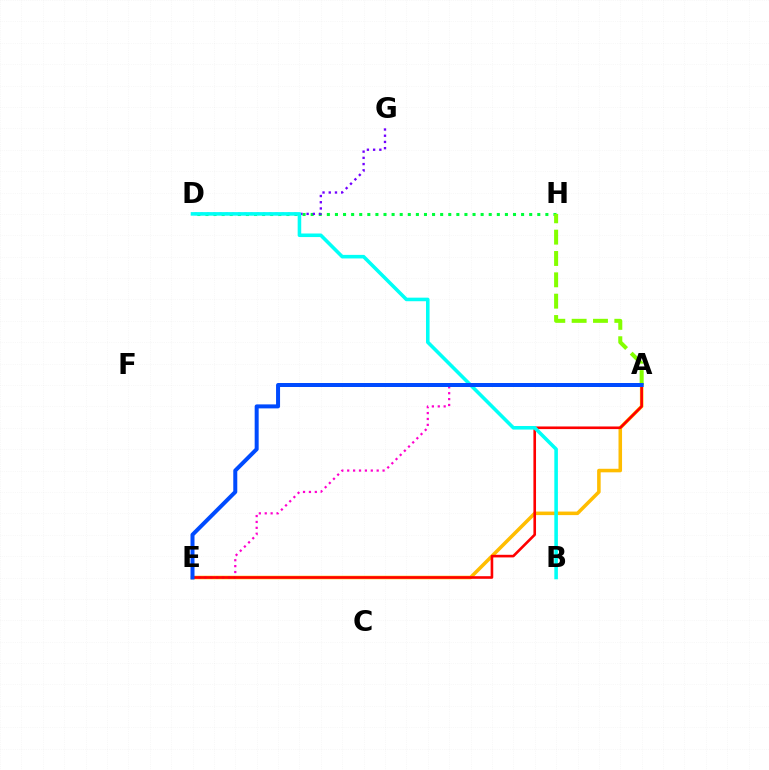{('A', 'E'): [{'color': '#ffbd00', 'line_style': 'solid', 'thickness': 2.55}, {'color': '#ff00cf', 'line_style': 'dotted', 'thickness': 1.6}, {'color': '#ff0000', 'line_style': 'solid', 'thickness': 1.88}, {'color': '#004bff', 'line_style': 'solid', 'thickness': 2.88}], ('D', 'H'): [{'color': '#00ff39', 'line_style': 'dotted', 'thickness': 2.2}], ('A', 'H'): [{'color': '#84ff00', 'line_style': 'dashed', 'thickness': 2.9}], ('D', 'G'): [{'color': '#7200ff', 'line_style': 'dotted', 'thickness': 1.69}], ('B', 'D'): [{'color': '#00fff6', 'line_style': 'solid', 'thickness': 2.57}]}